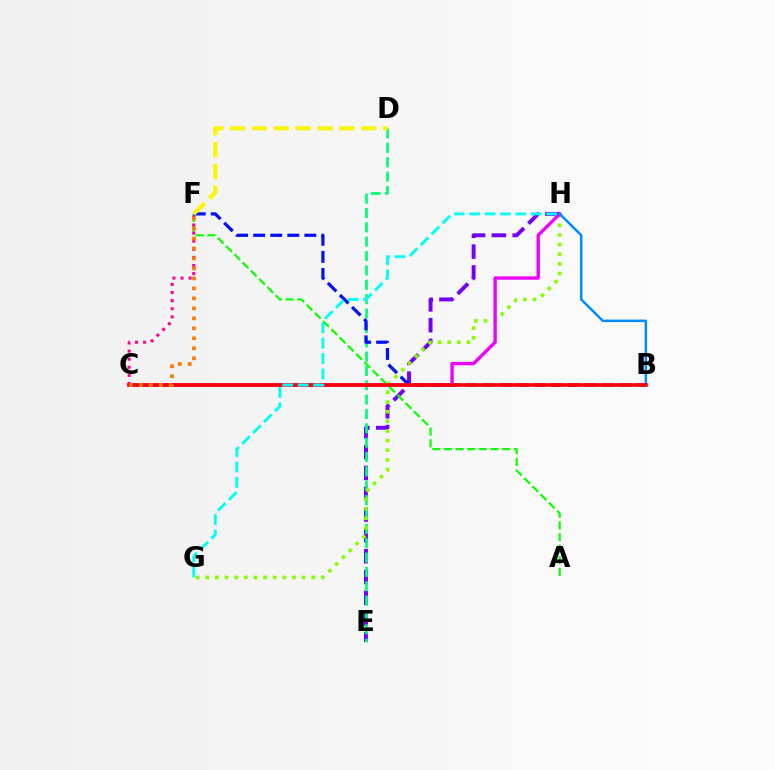{('E', 'H'): [{'color': '#7200ff', 'line_style': 'dashed', 'thickness': 2.83}], ('D', 'E'): [{'color': '#00ff74', 'line_style': 'dashed', 'thickness': 1.95}], ('G', 'H'): [{'color': '#84ff00', 'line_style': 'dotted', 'thickness': 2.62}, {'color': '#00fff6', 'line_style': 'dashed', 'thickness': 2.09}], ('C', 'H'): [{'color': '#ee00ff', 'line_style': 'solid', 'thickness': 2.41}], ('A', 'F'): [{'color': '#08ff00', 'line_style': 'dashed', 'thickness': 1.58}], ('B', 'F'): [{'color': '#0010ff', 'line_style': 'dashed', 'thickness': 2.32}], ('C', 'F'): [{'color': '#ff0094', 'line_style': 'dotted', 'thickness': 2.2}, {'color': '#ff7c00', 'line_style': 'dotted', 'thickness': 2.71}], ('B', 'H'): [{'color': '#008cff', 'line_style': 'solid', 'thickness': 1.78}], ('D', 'F'): [{'color': '#fcf500', 'line_style': 'dashed', 'thickness': 2.97}], ('B', 'C'): [{'color': '#ff0000', 'line_style': 'solid', 'thickness': 2.61}]}